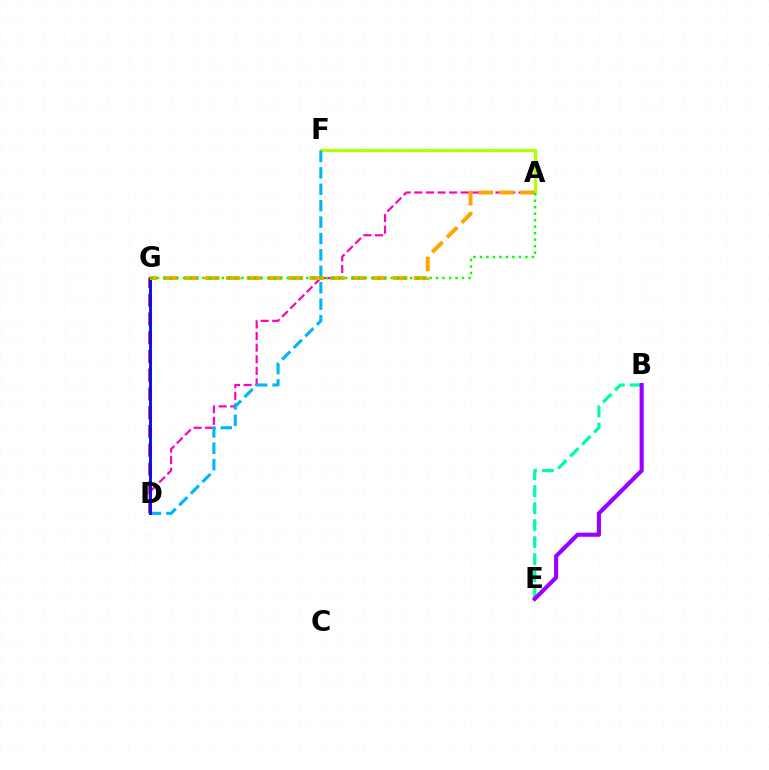{('A', 'D'): [{'color': '#ff00bd', 'line_style': 'dashed', 'thickness': 1.58}], ('A', 'F'): [{'color': '#b3ff00', 'line_style': 'solid', 'thickness': 2.31}], ('B', 'E'): [{'color': '#00ff9d', 'line_style': 'dashed', 'thickness': 2.31}, {'color': '#9b00ff', 'line_style': 'solid', 'thickness': 2.98}], ('D', 'G'): [{'color': '#ff0000', 'line_style': 'dashed', 'thickness': 2.55}, {'color': '#0010ff', 'line_style': 'solid', 'thickness': 2.1}], ('D', 'F'): [{'color': '#00b5ff', 'line_style': 'dashed', 'thickness': 2.23}], ('A', 'G'): [{'color': '#ffa500', 'line_style': 'dashed', 'thickness': 2.83}, {'color': '#08ff00', 'line_style': 'dotted', 'thickness': 1.76}]}